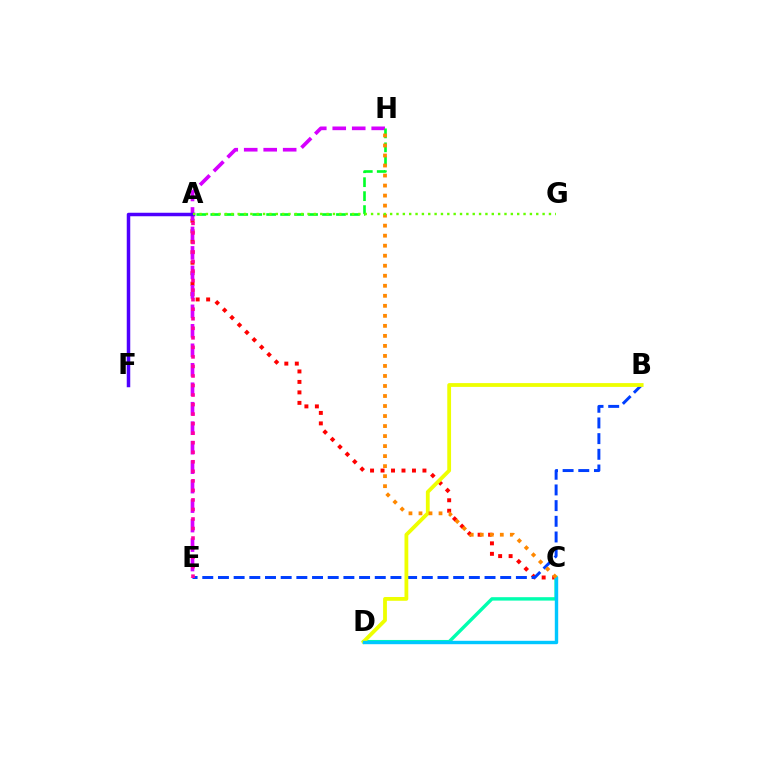{('A', 'C'): [{'color': '#ff0000', 'line_style': 'dotted', 'thickness': 2.85}], ('E', 'H'): [{'color': '#d600ff', 'line_style': 'dashed', 'thickness': 2.65}], ('C', 'D'): [{'color': '#00ffaf', 'line_style': 'solid', 'thickness': 2.45}, {'color': '#00c7ff', 'line_style': 'solid', 'thickness': 2.45}], ('B', 'E'): [{'color': '#003fff', 'line_style': 'dashed', 'thickness': 2.13}], ('B', 'D'): [{'color': '#eeff00', 'line_style': 'solid', 'thickness': 2.73}], ('A', 'H'): [{'color': '#00ff27', 'line_style': 'dashed', 'thickness': 1.9}], ('A', 'E'): [{'color': '#ff00a0', 'line_style': 'dotted', 'thickness': 2.59}], ('A', 'F'): [{'color': '#4f00ff', 'line_style': 'solid', 'thickness': 2.52}], ('C', 'H'): [{'color': '#ff8800', 'line_style': 'dotted', 'thickness': 2.72}], ('A', 'G'): [{'color': '#66ff00', 'line_style': 'dotted', 'thickness': 1.73}]}